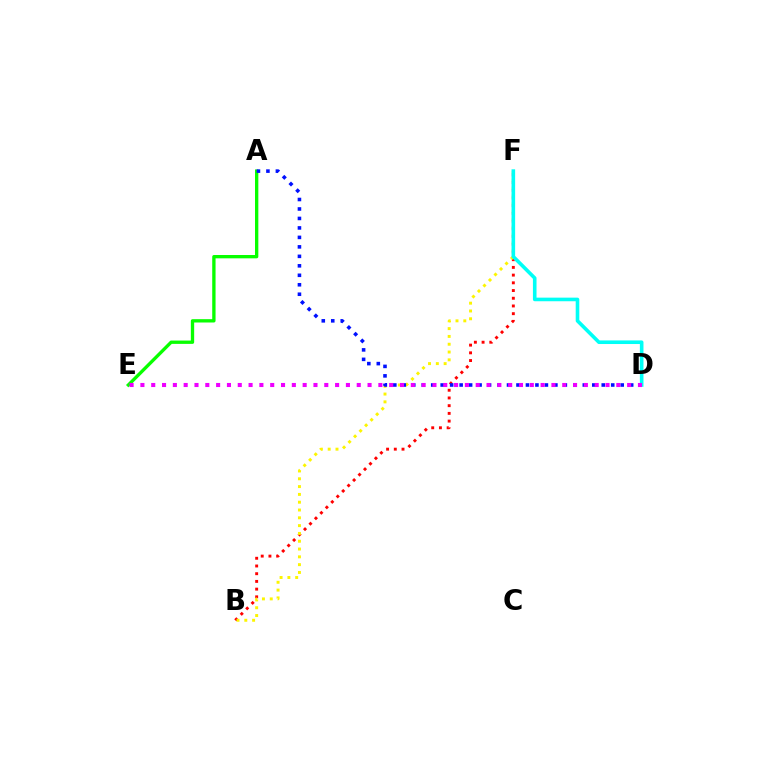{('B', 'F'): [{'color': '#ff0000', 'line_style': 'dotted', 'thickness': 2.1}, {'color': '#fcf500', 'line_style': 'dotted', 'thickness': 2.12}], ('D', 'F'): [{'color': '#00fff6', 'line_style': 'solid', 'thickness': 2.59}], ('A', 'E'): [{'color': '#08ff00', 'line_style': 'solid', 'thickness': 2.4}], ('A', 'D'): [{'color': '#0010ff', 'line_style': 'dotted', 'thickness': 2.57}], ('D', 'E'): [{'color': '#ee00ff', 'line_style': 'dotted', 'thickness': 2.94}]}